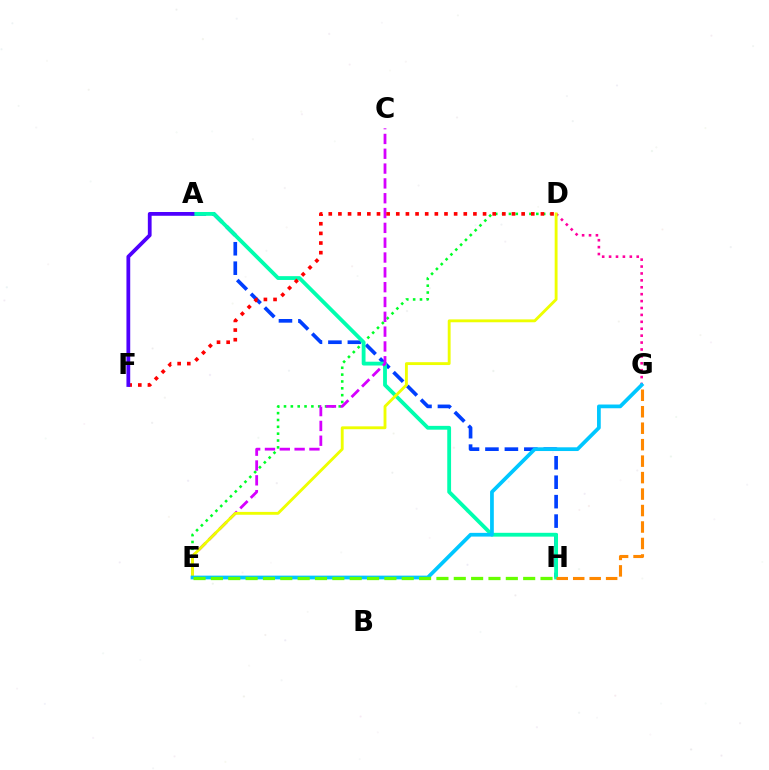{('D', 'G'): [{'color': '#ff00a0', 'line_style': 'dotted', 'thickness': 1.88}], ('D', 'E'): [{'color': '#00ff27', 'line_style': 'dotted', 'thickness': 1.86}, {'color': '#eeff00', 'line_style': 'solid', 'thickness': 2.07}], ('A', 'H'): [{'color': '#003fff', 'line_style': 'dashed', 'thickness': 2.64}, {'color': '#00ffaf', 'line_style': 'solid', 'thickness': 2.75}], ('C', 'E'): [{'color': '#d600ff', 'line_style': 'dashed', 'thickness': 2.01}], ('G', 'H'): [{'color': '#ff8800', 'line_style': 'dashed', 'thickness': 2.24}], ('E', 'G'): [{'color': '#00c7ff', 'line_style': 'solid', 'thickness': 2.69}], ('E', 'H'): [{'color': '#66ff00', 'line_style': 'dashed', 'thickness': 2.36}], ('D', 'F'): [{'color': '#ff0000', 'line_style': 'dotted', 'thickness': 2.62}], ('A', 'F'): [{'color': '#4f00ff', 'line_style': 'solid', 'thickness': 2.71}]}